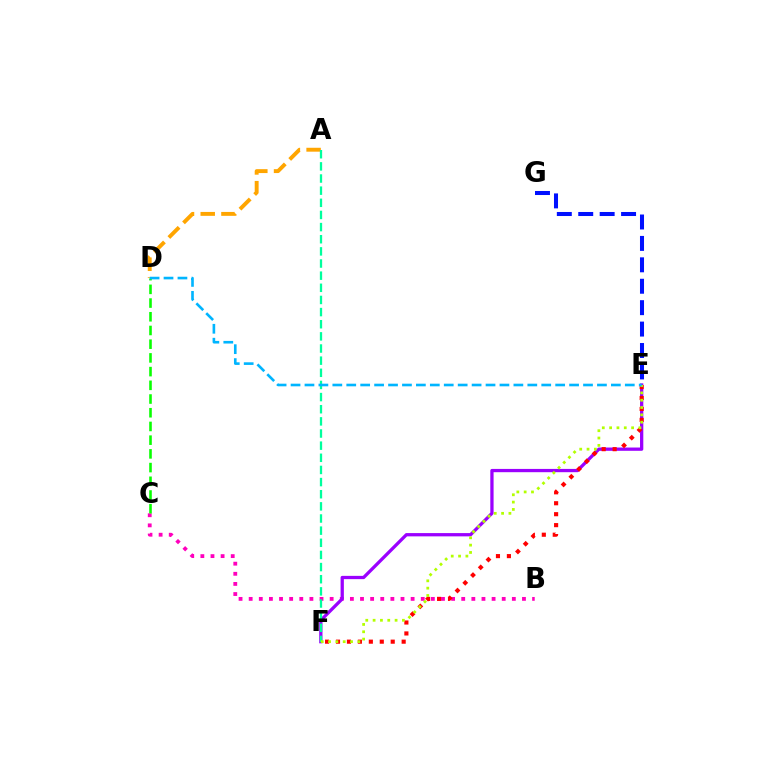{('E', 'G'): [{'color': '#0010ff', 'line_style': 'dashed', 'thickness': 2.91}], ('B', 'C'): [{'color': '#ff00bd', 'line_style': 'dotted', 'thickness': 2.75}], ('E', 'F'): [{'color': '#9b00ff', 'line_style': 'solid', 'thickness': 2.36}, {'color': '#ff0000', 'line_style': 'dotted', 'thickness': 2.97}, {'color': '#b3ff00', 'line_style': 'dotted', 'thickness': 1.99}], ('C', 'D'): [{'color': '#08ff00', 'line_style': 'dashed', 'thickness': 1.86}], ('A', 'D'): [{'color': '#ffa500', 'line_style': 'dashed', 'thickness': 2.81}], ('A', 'F'): [{'color': '#00ff9d', 'line_style': 'dashed', 'thickness': 1.65}], ('D', 'E'): [{'color': '#00b5ff', 'line_style': 'dashed', 'thickness': 1.89}]}